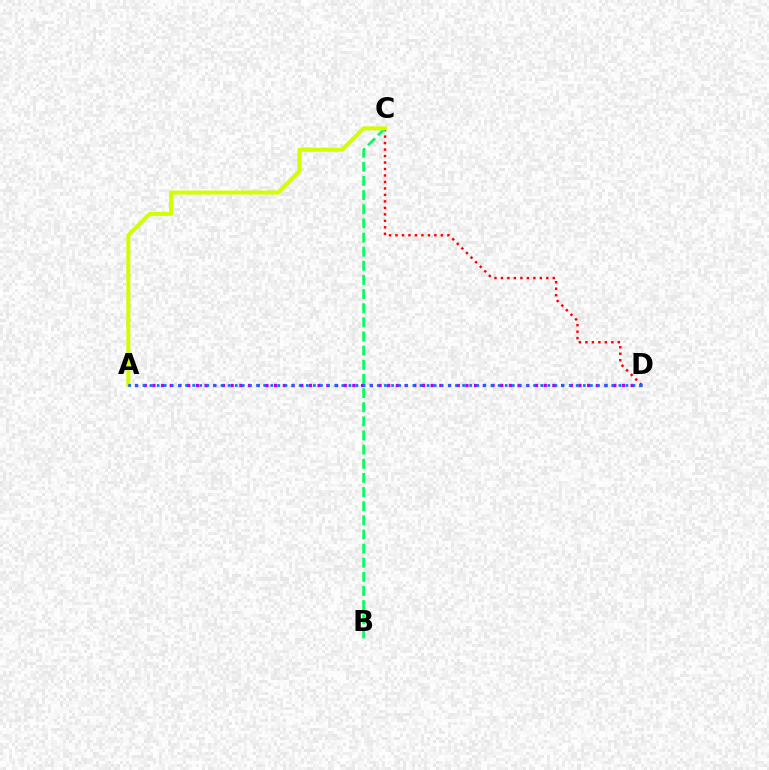{('C', 'D'): [{'color': '#ff0000', 'line_style': 'dotted', 'thickness': 1.76}], ('B', 'C'): [{'color': '#00ff5c', 'line_style': 'dashed', 'thickness': 1.92}], ('A', 'C'): [{'color': '#d1ff00', 'line_style': 'solid', 'thickness': 2.89}], ('A', 'D'): [{'color': '#b900ff', 'line_style': 'dotted', 'thickness': 2.36}, {'color': '#0074ff', 'line_style': 'dotted', 'thickness': 1.93}]}